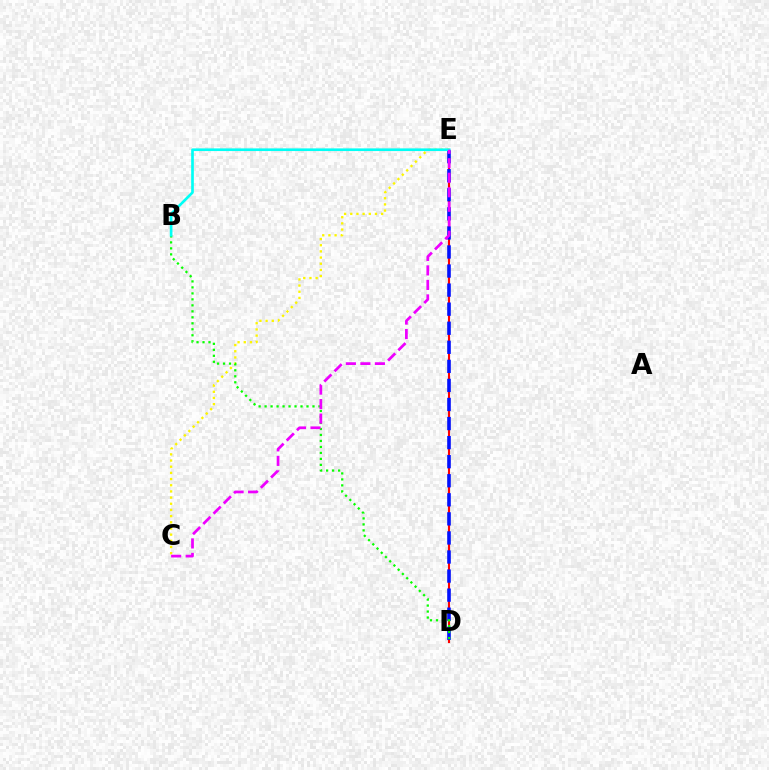{('C', 'E'): [{'color': '#fcf500', 'line_style': 'dotted', 'thickness': 1.68}, {'color': '#ee00ff', 'line_style': 'dashed', 'thickness': 1.97}], ('D', 'E'): [{'color': '#ff0000', 'line_style': 'solid', 'thickness': 1.52}, {'color': '#0010ff', 'line_style': 'dashed', 'thickness': 2.59}], ('B', 'D'): [{'color': '#08ff00', 'line_style': 'dotted', 'thickness': 1.63}], ('B', 'E'): [{'color': '#00fff6', 'line_style': 'solid', 'thickness': 1.92}]}